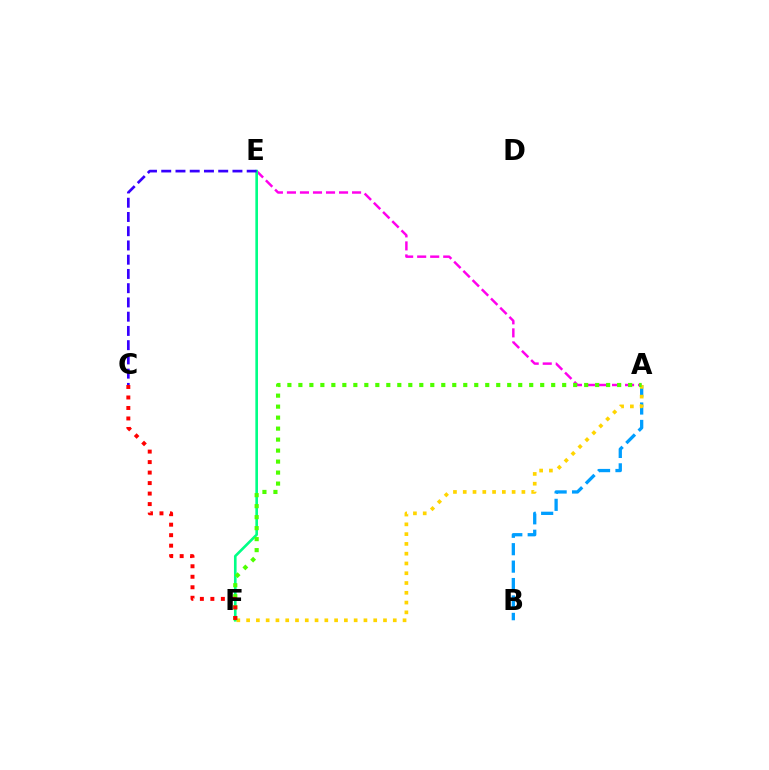{('A', 'B'): [{'color': '#009eff', 'line_style': 'dashed', 'thickness': 2.37}], ('A', 'E'): [{'color': '#ff00ed', 'line_style': 'dashed', 'thickness': 1.77}], ('E', 'F'): [{'color': '#00ff86', 'line_style': 'solid', 'thickness': 1.9}], ('A', 'F'): [{'color': '#ffd500', 'line_style': 'dotted', 'thickness': 2.66}, {'color': '#4fff00', 'line_style': 'dotted', 'thickness': 2.99}], ('C', 'F'): [{'color': '#ff0000', 'line_style': 'dotted', 'thickness': 2.85}], ('C', 'E'): [{'color': '#3700ff', 'line_style': 'dashed', 'thickness': 1.94}]}